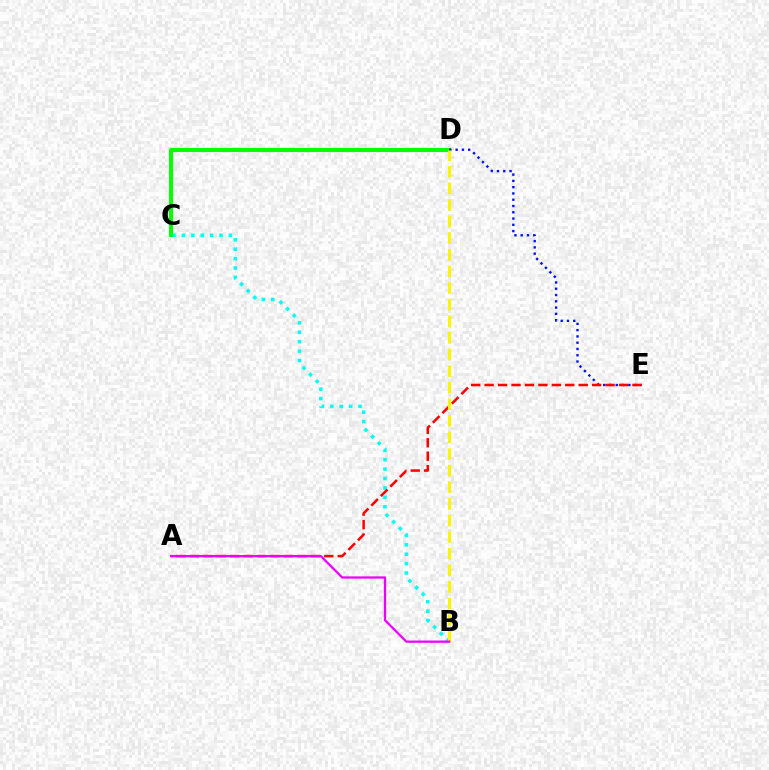{('B', 'C'): [{'color': '#00fff6', 'line_style': 'dotted', 'thickness': 2.55}], ('C', 'D'): [{'color': '#08ff00', 'line_style': 'solid', 'thickness': 2.93}], ('D', 'E'): [{'color': '#0010ff', 'line_style': 'dotted', 'thickness': 1.71}], ('A', 'E'): [{'color': '#ff0000', 'line_style': 'dashed', 'thickness': 1.83}], ('B', 'D'): [{'color': '#fcf500', 'line_style': 'dashed', 'thickness': 2.26}], ('A', 'B'): [{'color': '#ee00ff', 'line_style': 'solid', 'thickness': 1.63}]}